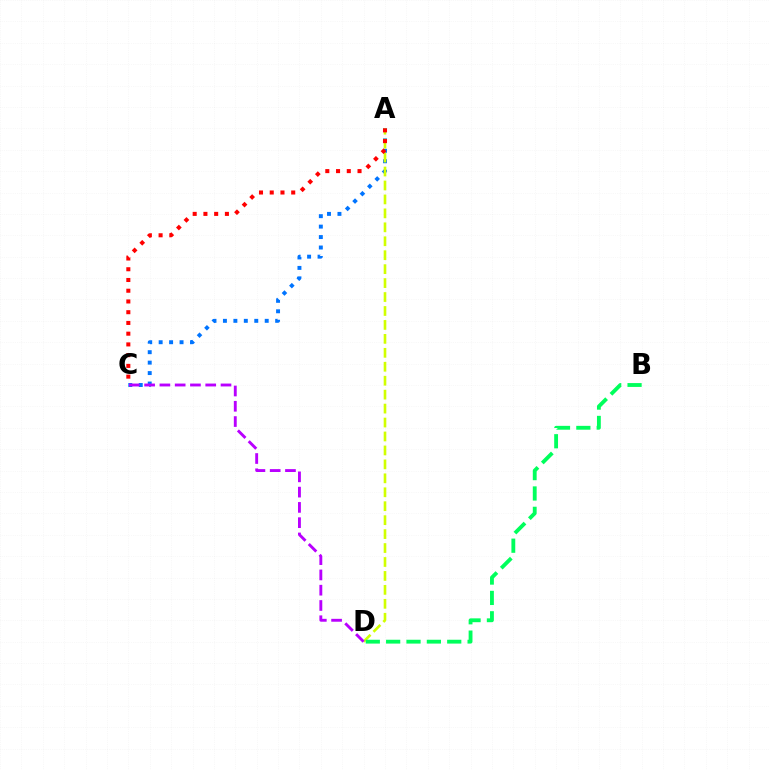{('A', 'C'): [{'color': '#0074ff', 'line_style': 'dotted', 'thickness': 2.84}, {'color': '#ff0000', 'line_style': 'dotted', 'thickness': 2.92}], ('A', 'D'): [{'color': '#d1ff00', 'line_style': 'dashed', 'thickness': 1.89}], ('C', 'D'): [{'color': '#b900ff', 'line_style': 'dashed', 'thickness': 2.08}], ('B', 'D'): [{'color': '#00ff5c', 'line_style': 'dashed', 'thickness': 2.77}]}